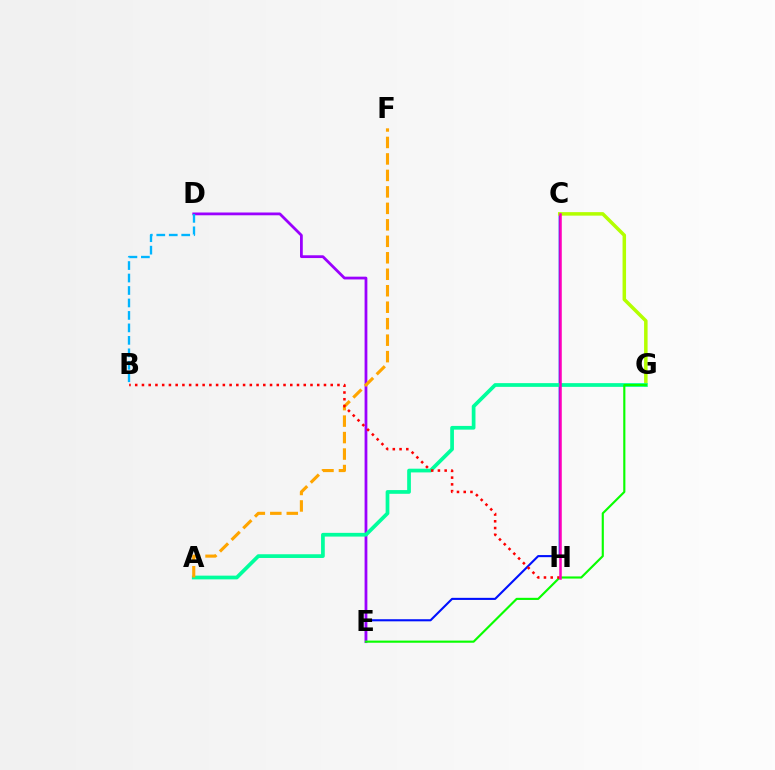{('C', 'E'): [{'color': '#0010ff', 'line_style': 'solid', 'thickness': 1.51}], ('C', 'G'): [{'color': '#b3ff00', 'line_style': 'solid', 'thickness': 2.52}], ('D', 'E'): [{'color': '#9b00ff', 'line_style': 'solid', 'thickness': 2.0}], ('A', 'G'): [{'color': '#00ff9d', 'line_style': 'solid', 'thickness': 2.68}], ('A', 'F'): [{'color': '#ffa500', 'line_style': 'dashed', 'thickness': 2.24}], ('B', 'D'): [{'color': '#00b5ff', 'line_style': 'dashed', 'thickness': 1.69}], ('E', 'G'): [{'color': '#08ff00', 'line_style': 'solid', 'thickness': 1.54}], ('B', 'H'): [{'color': '#ff0000', 'line_style': 'dotted', 'thickness': 1.83}], ('C', 'H'): [{'color': '#ff00bd', 'line_style': 'solid', 'thickness': 1.83}]}